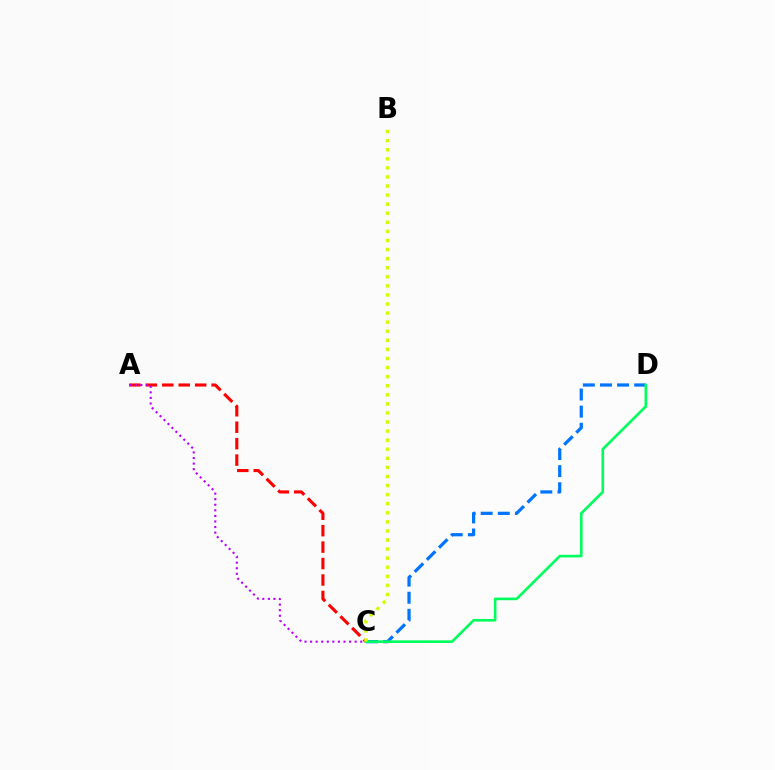{('A', 'C'): [{'color': '#ff0000', 'line_style': 'dashed', 'thickness': 2.23}, {'color': '#b900ff', 'line_style': 'dotted', 'thickness': 1.51}], ('C', 'D'): [{'color': '#0074ff', 'line_style': 'dashed', 'thickness': 2.32}, {'color': '#00ff5c', 'line_style': 'solid', 'thickness': 1.9}], ('B', 'C'): [{'color': '#d1ff00', 'line_style': 'dotted', 'thickness': 2.47}]}